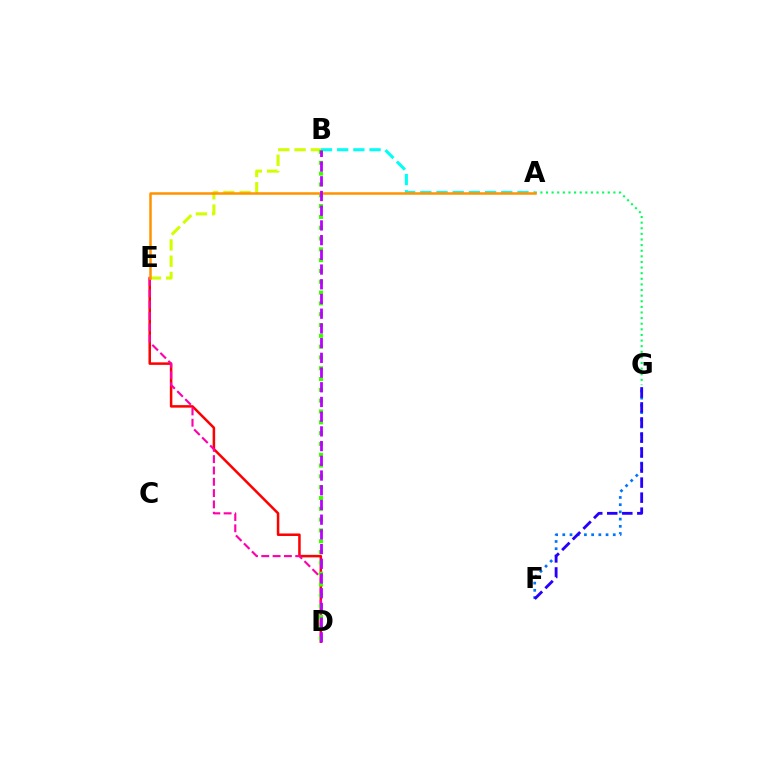{('F', 'G'): [{'color': '#0074ff', 'line_style': 'dotted', 'thickness': 1.96}, {'color': '#2500ff', 'line_style': 'dashed', 'thickness': 2.04}], ('D', 'E'): [{'color': '#ff0000', 'line_style': 'solid', 'thickness': 1.81}, {'color': '#ff00ac', 'line_style': 'dashed', 'thickness': 1.54}], ('B', 'E'): [{'color': '#d1ff00', 'line_style': 'dashed', 'thickness': 2.21}], ('A', 'B'): [{'color': '#00fff6', 'line_style': 'dashed', 'thickness': 2.2}], ('A', 'G'): [{'color': '#00ff5c', 'line_style': 'dotted', 'thickness': 1.53}], ('B', 'D'): [{'color': '#3dff00', 'line_style': 'dotted', 'thickness': 2.94}, {'color': '#b900ff', 'line_style': 'dashed', 'thickness': 2.0}], ('A', 'E'): [{'color': '#ff9400', 'line_style': 'solid', 'thickness': 1.81}]}